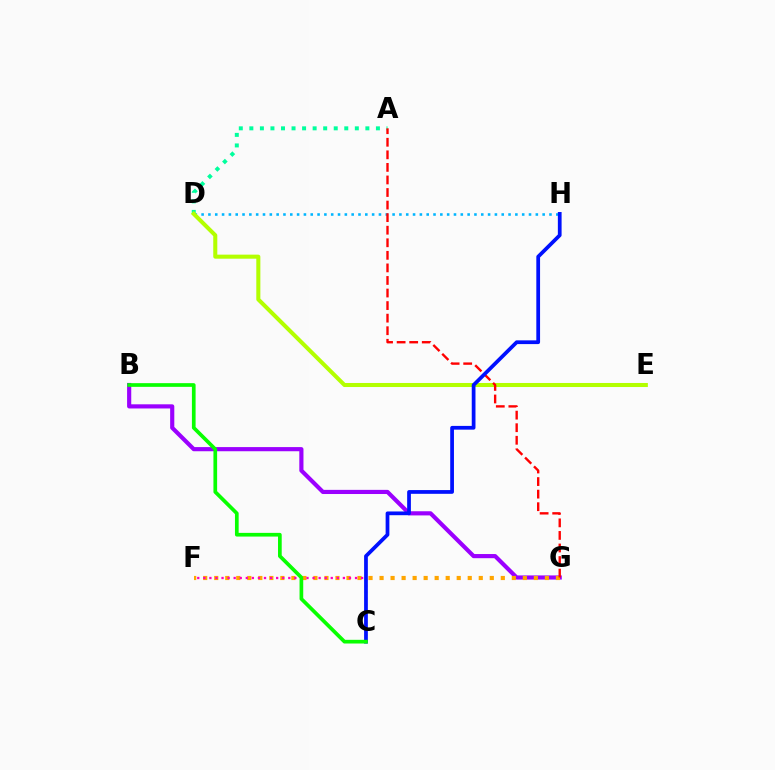{('B', 'G'): [{'color': '#9b00ff', 'line_style': 'solid', 'thickness': 2.99}], ('D', 'H'): [{'color': '#00b5ff', 'line_style': 'dotted', 'thickness': 1.85}], ('F', 'G'): [{'color': '#ffa500', 'line_style': 'dotted', 'thickness': 2.99}], ('A', 'D'): [{'color': '#00ff9d', 'line_style': 'dotted', 'thickness': 2.87}], ('C', 'F'): [{'color': '#ff00bd', 'line_style': 'dotted', 'thickness': 1.65}], ('D', 'E'): [{'color': '#b3ff00', 'line_style': 'solid', 'thickness': 2.91}], ('A', 'G'): [{'color': '#ff0000', 'line_style': 'dashed', 'thickness': 1.71}], ('C', 'H'): [{'color': '#0010ff', 'line_style': 'solid', 'thickness': 2.69}], ('B', 'C'): [{'color': '#08ff00', 'line_style': 'solid', 'thickness': 2.66}]}